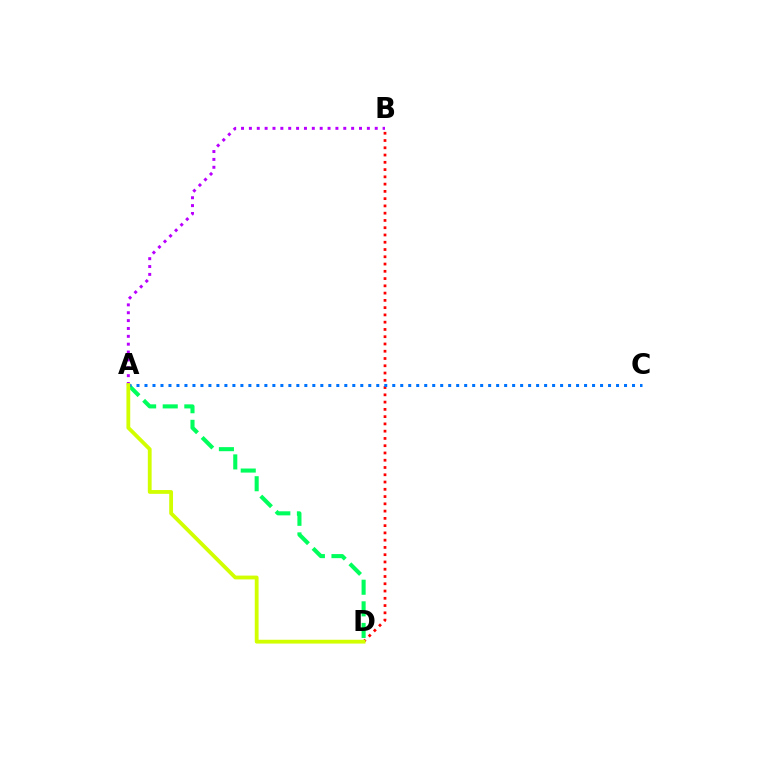{('B', 'D'): [{'color': '#ff0000', 'line_style': 'dotted', 'thickness': 1.97}], ('A', 'D'): [{'color': '#00ff5c', 'line_style': 'dashed', 'thickness': 2.94}, {'color': '#d1ff00', 'line_style': 'solid', 'thickness': 2.75}], ('A', 'B'): [{'color': '#b900ff', 'line_style': 'dotted', 'thickness': 2.14}], ('A', 'C'): [{'color': '#0074ff', 'line_style': 'dotted', 'thickness': 2.17}]}